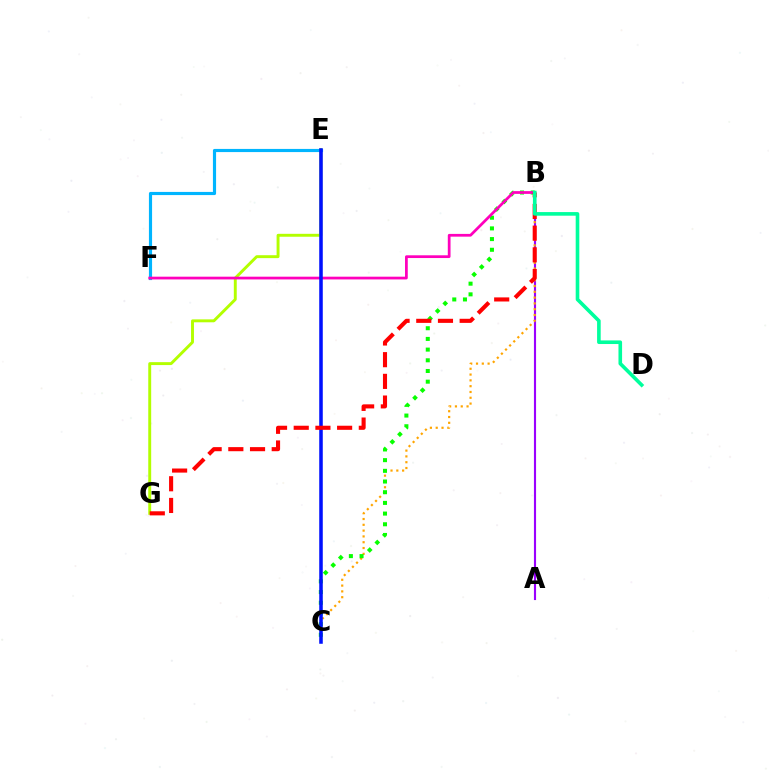{('E', 'G'): [{'color': '#b3ff00', 'line_style': 'solid', 'thickness': 2.1}], ('A', 'B'): [{'color': '#9b00ff', 'line_style': 'solid', 'thickness': 1.53}], ('B', 'C'): [{'color': '#ffa500', 'line_style': 'dotted', 'thickness': 1.58}, {'color': '#08ff00', 'line_style': 'dotted', 'thickness': 2.9}], ('E', 'F'): [{'color': '#00b5ff', 'line_style': 'solid', 'thickness': 2.28}], ('B', 'F'): [{'color': '#ff00bd', 'line_style': 'solid', 'thickness': 1.98}], ('C', 'E'): [{'color': '#0010ff', 'line_style': 'solid', 'thickness': 2.55}], ('B', 'G'): [{'color': '#ff0000', 'line_style': 'dashed', 'thickness': 2.95}], ('B', 'D'): [{'color': '#00ff9d', 'line_style': 'solid', 'thickness': 2.6}]}